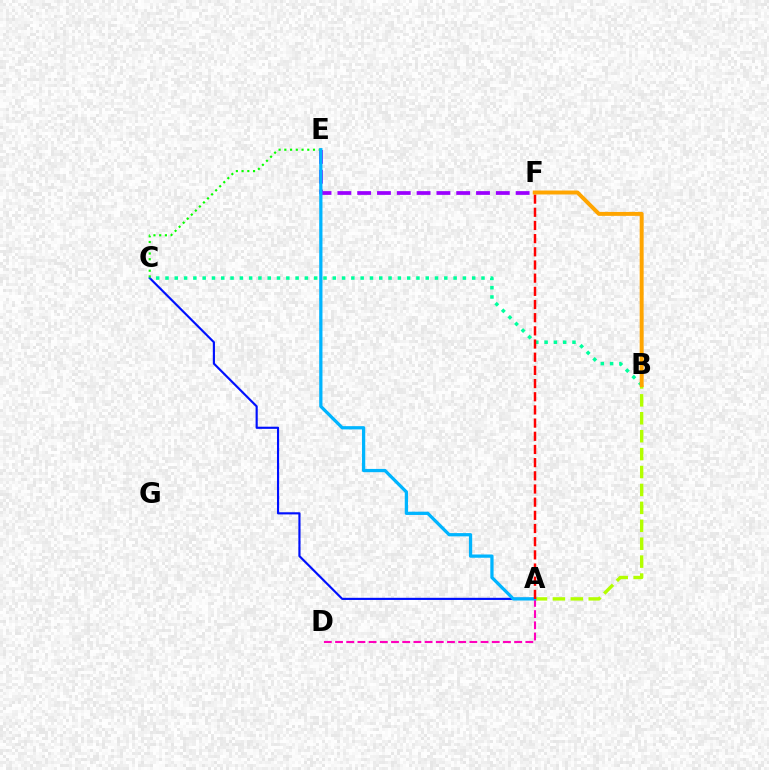{('E', 'F'): [{'color': '#9b00ff', 'line_style': 'dashed', 'thickness': 2.69}], ('A', 'C'): [{'color': '#0010ff', 'line_style': 'solid', 'thickness': 1.55}], ('A', 'B'): [{'color': '#b3ff00', 'line_style': 'dashed', 'thickness': 2.43}], ('C', 'E'): [{'color': '#08ff00', 'line_style': 'dotted', 'thickness': 1.56}], ('A', 'D'): [{'color': '#ff00bd', 'line_style': 'dashed', 'thickness': 1.52}], ('A', 'E'): [{'color': '#00b5ff', 'line_style': 'solid', 'thickness': 2.35}], ('B', 'C'): [{'color': '#00ff9d', 'line_style': 'dotted', 'thickness': 2.53}], ('A', 'F'): [{'color': '#ff0000', 'line_style': 'dashed', 'thickness': 1.79}], ('B', 'F'): [{'color': '#ffa500', 'line_style': 'solid', 'thickness': 2.85}]}